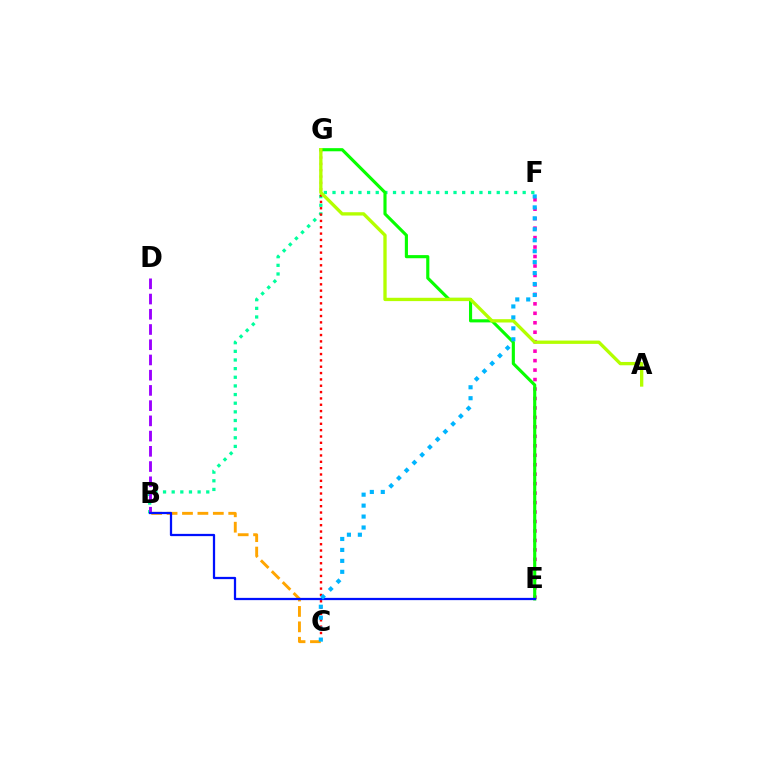{('B', 'F'): [{'color': '#00ff9d', 'line_style': 'dotted', 'thickness': 2.35}], ('B', 'D'): [{'color': '#9b00ff', 'line_style': 'dashed', 'thickness': 2.07}], ('B', 'C'): [{'color': '#ffa500', 'line_style': 'dashed', 'thickness': 2.09}], ('E', 'F'): [{'color': '#ff00bd', 'line_style': 'dotted', 'thickness': 2.57}], ('E', 'G'): [{'color': '#08ff00', 'line_style': 'solid', 'thickness': 2.25}], ('C', 'G'): [{'color': '#ff0000', 'line_style': 'dotted', 'thickness': 1.72}], ('A', 'G'): [{'color': '#b3ff00', 'line_style': 'solid', 'thickness': 2.39}], ('B', 'E'): [{'color': '#0010ff', 'line_style': 'solid', 'thickness': 1.63}], ('C', 'F'): [{'color': '#00b5ff', 'line_style': 'dotted', 'thickness': 2.97}]}